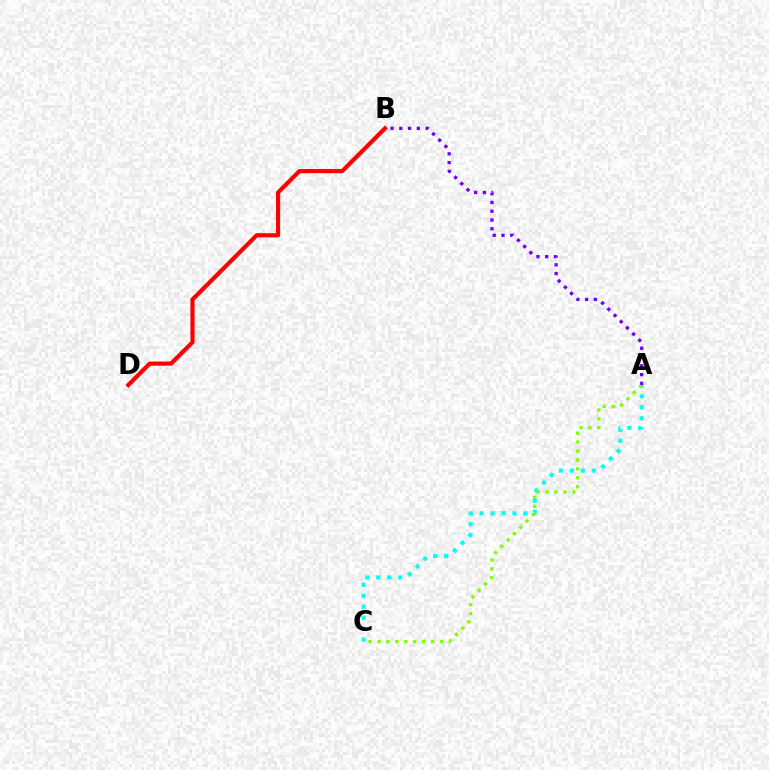{('B', 'D'): [{'color': '#ff0000', 'line_style': 'solid', 'thickness': 2.99}], ('A', 'C'): [{'color': '#00fff6', 'line_style': 'dotted', 'thickness': 2.98}, {'color': '#84ff00', 'line_style': 'dotted', 'thickness': 2.42}], ('A', 'B'): [{'color': '#7200ff', 'line_style': 'dotted', 'thickness': 2.38}]}